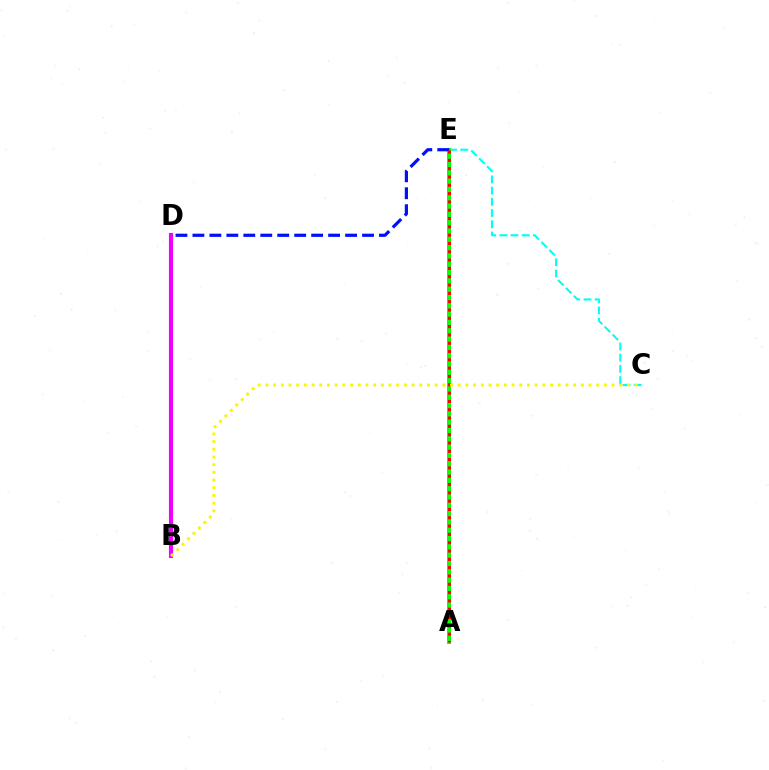{('C', 'E'): [{'color': '#00fff6', 'line_style': 'dashed', 'thickness': 1.52}], ('A', 'E'): [{'color': '#08ff00', 'line_style': 'solid', 'thickness': 2.83}, {'color': '#ff0000', 'line_style': 'dotted', 'thickness': 2.26}], ('D', 'E'): [{'color': '#0010ff', 'line_style': 'dashed', 'thickness': 2.3}], ('B', 'D'): [{'color': '#ee00ff', 'line_style': 'solid', 'thickness': 2.98}], ('B', 'C'): [{'color': '#fcf500', 'line_style': 'dotted', 'thickness': 2.09}]}